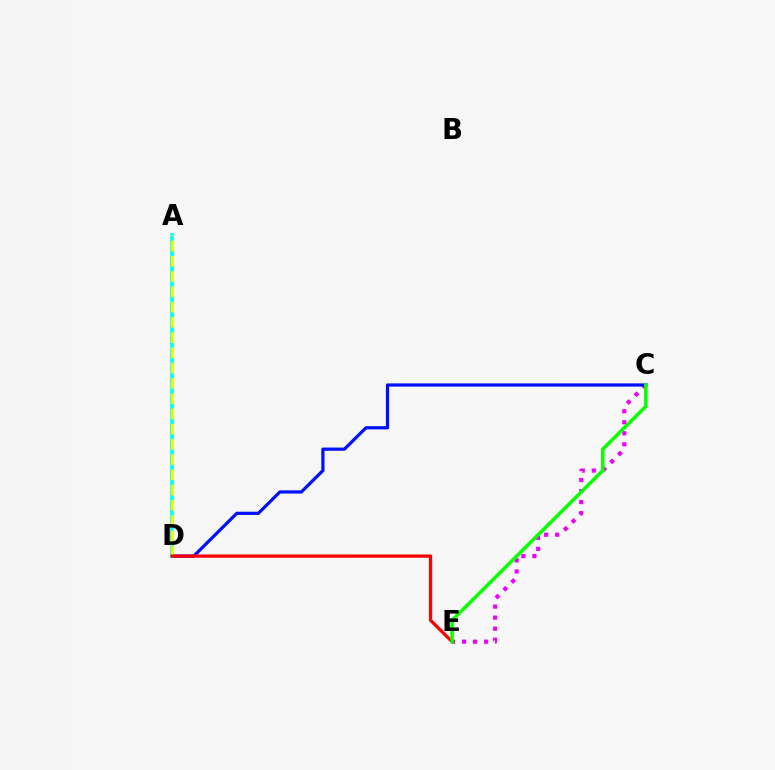{('C', 'E'): [{'color': '#ee00ff', 'line_style': 'dotted', 'thickness': 3.0}, {'color': '#08ff00', 'line_style': 'solid', 'thickness': 2.52}], ('C', 'D'): [{'color': '#0010ff', 'line_style': 'solid', 'thickness': 2.32}], ('A', 'D'): [{'color': '#00fff6', 'line_style': 'solid', 'thickness': 2.66}, {'color': '#fcf500', 'line_style': 'dashed', 'thickness': 2.07}], ('D', 'E'): [{'color': '#ff0000', 'line_style': 'solid', 'thickness': 2.35}]}